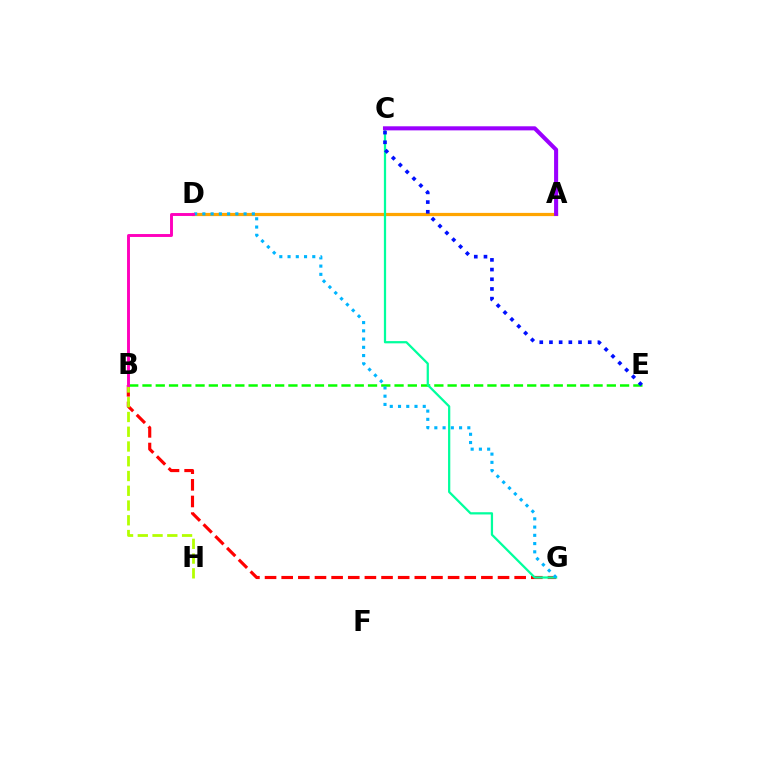{('B', 'G'): [{'color': '#ff0000', 'line_style': 'dashed', 'thickness': 2.26}], ('B', 'H'): [{'color': '#b3ff00', 'line_style': 'dashed', 'thickness': 2.0}], ('A', 'D'): [{'color': '#ffa500', 'line_style': 'solid', 'thickness': 2.32}], ('B', 'E'): [{'color': '#08ff00', 'line_style': 'dashed', 'thickness': 1.8}], ('C', 'G'): [{'color': '#00ff9d', 'line_style': 'solid', 'thickness': 1.62}], ('C', 'E'): [{'color': '#0010ff', 'line_style': 'dotted', 'thickness': 2.63}], ('D', 'G'): [{'color': '#00b5ff', 'line_style': 'dotted', 'thickness': 2.24}], ('A', 'C'): [{'color': '#9b00ff', 'line_style': 'solid', 'thickness': 2.93}], ('B', 'D'): [{'color': '#ff00bd', 'line_style': 'solid', 'thickness': 2.1}]}